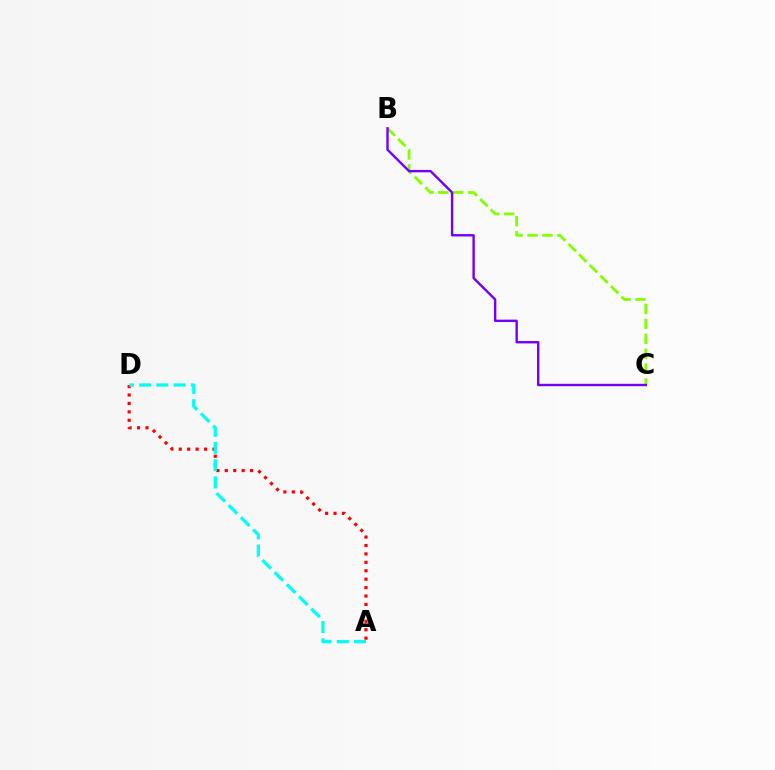{('B', 'C'): [{'color': '#84ff00', 'line_style': 'dashed', 'thickness': 2.03}, {'color': '#7200ff', 'line_style': 'solid', 'thickness': 1.72}], ('A', 'D'): [{'color': '#ff0000', 'line_style': 'dotted', 'thickness': 2.29}, {'color': '#00fff6', 'line_style': 'dashed', 'thickness': 2.34}]}